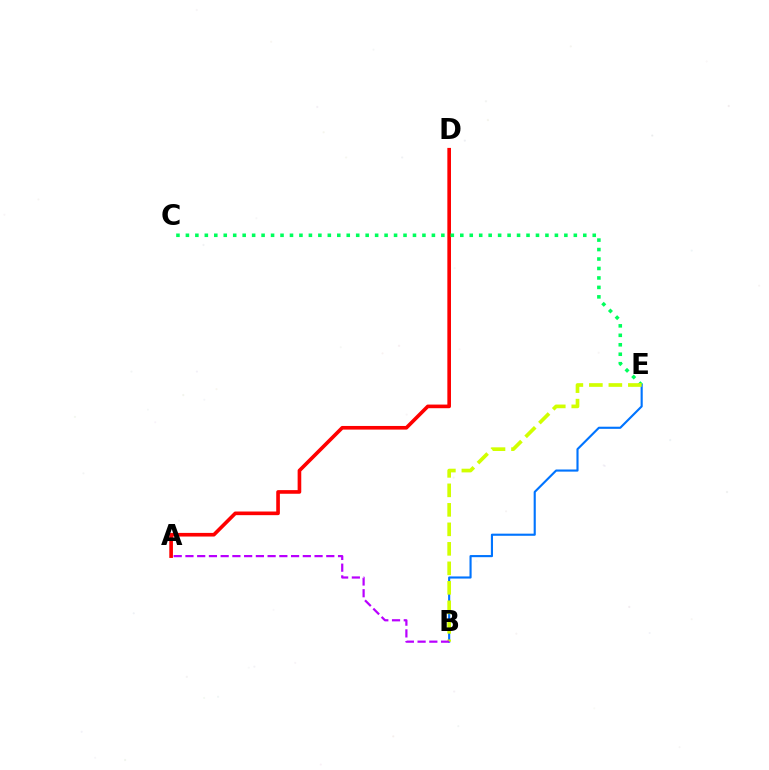{('A', 'D'): [{'color': '#ff0000', 'line_style': 'solid', 'thickness': 2.62}], ('C', 'E'): [{'color': '#00ff5c', 'line_style': 'dotted', 'thickness': 2.57}], ('B', 'E'): [{'color': '#0074ff', 'line_style': 'solid', 'thickness': 1.53}, {'color': '#d1ff00', 'line_style': 'dashed', 'thickness': 2.65}], ('A', 'B'): [{'color': '#b900ff', 'line_style': 'dashed', 'thickness': 1.59}]}